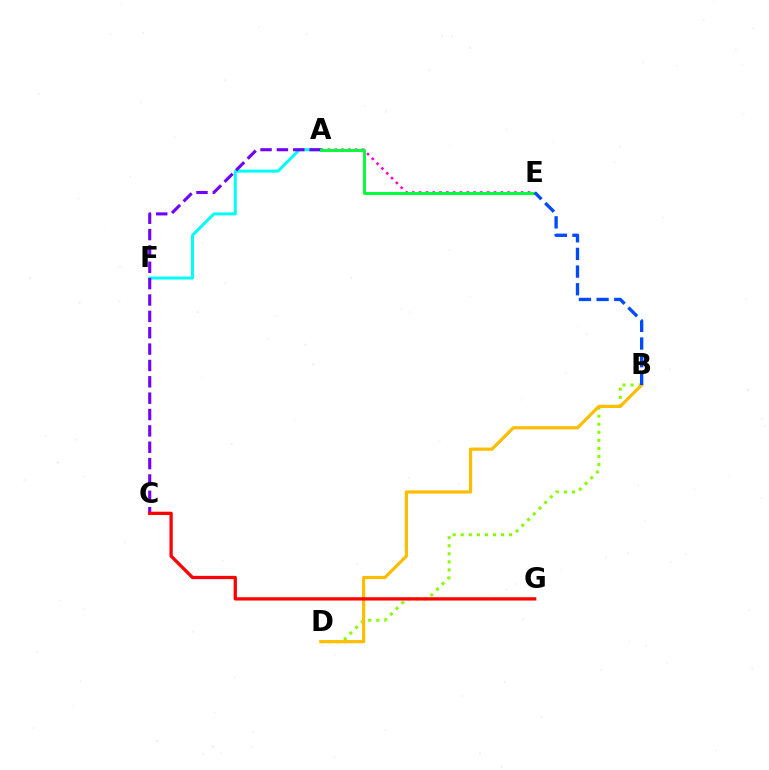{('A', 'F'): [{'color': '#00fff6', 'line_style': 'solid', 'thickness': 2.17}], ('A', 'E'): [{'color': '#ff00cf', 'line_style': 'dotted', 'thickness': 1.85}, {'color': '#00ff39', 'line_style': 'solid', 'thickness': 2.12}], ('B', 'D'): [{'color': '#84ff00', 'line_style': 'dotted', 'thickness': 2.19}, {'color': '#ffbd00', 'line_style': 'solid', 'thickness': 2.31}], ('A', 'C'): [{'color': '#7200ff', 'line_style': 'dashed', 'thickness': 2.22}], ('B', 'E'): [{'color': '#004bff', 'line_style': 'dashed', 'thickness': 2.4}], ('C', 'G'): [{'color': '#ff0000', 'line_style': 'solid', 'thickness': 2.36}]}